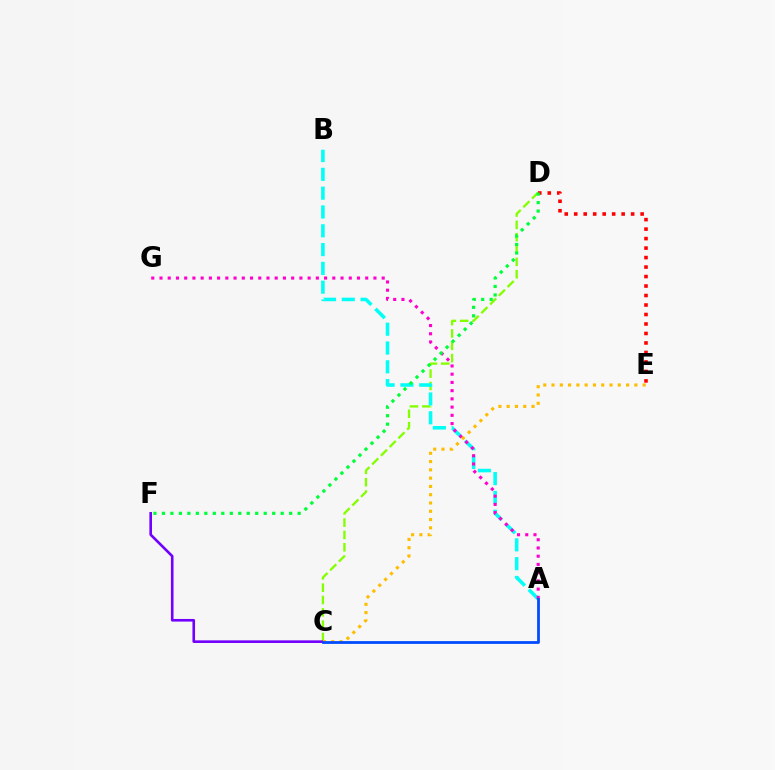{('C', 'D'): [{'color': '#84ff00', 'line_style': 'dashed', 'thickness': 1.68}], ('C', 'F'): [{'color': '#7200ff', 'line_style': 'solid', 'thickness': 1.89}], ('A', 'B'): [{'color': '#00fff6', 'line_style': 'dashed', 'thickness': 2.55}], ('D', 'E'): [{'color': '#ff0000', 'line_style': 'dotted', 'thickness': 2.58}], ('A', 'G'): [{'color': '#ff00cf', 'line_style': 'dotted', 'thickness': 2.24}], ('C', 'E'): [{'color': '#ffbd00', 'line_style': 'dotted', 'thickness': 2.25}], ('D', 'F'): [{'color': '#00ff39', 'line_style': 'dotted', 'thickness': 2.3}], ('A', 'C'): [{'color': '#004bff', 'line_style': 'solid', 'thickness': 1.99}]}